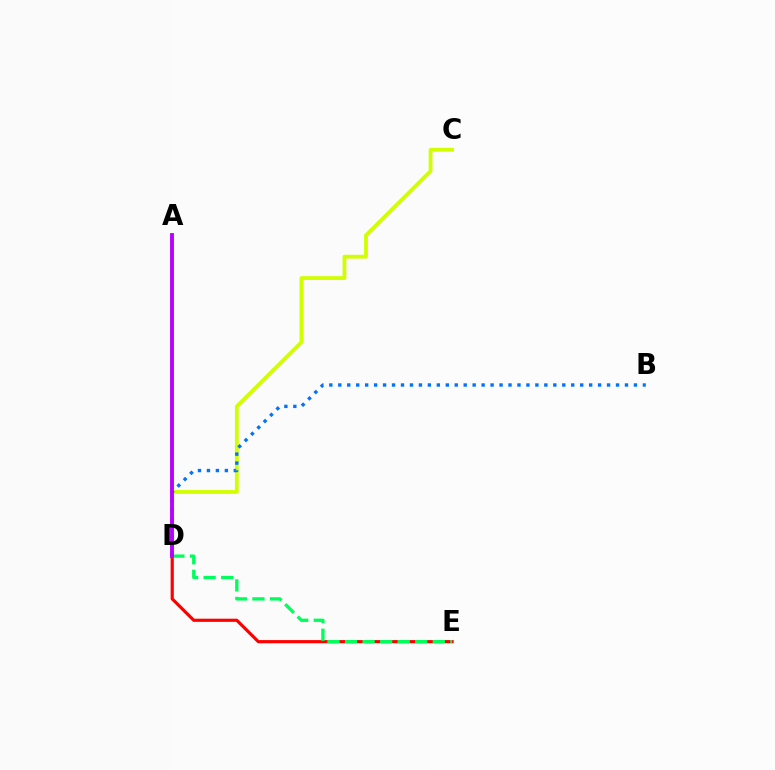{('C', 'D'): [{'color': '#d1ff00', 'line_style': 'solid', 'thickness': 2.72}], ('D', 'E'): [{'color': '#ff0000', 'line_style': 'solid', 'thickness': 2.27}, {'color': '#00ff5c', 'line_style': 'dashed', 'thickness': 2.38}], ('B', 'D'): [{'color': '#0074ff', 'line_style': 'dotted', 'thickness': 2.43}], ('A', 'D'): [{'color': '#b900ff', 'line_style': 'solid', 'thickness': 2.79}]}